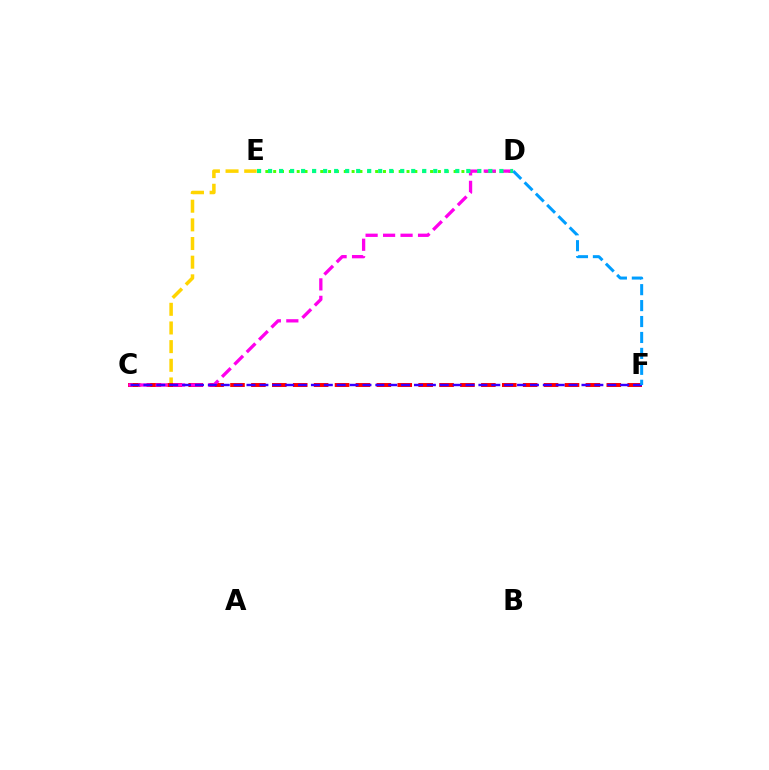{('C', 'E'): [{'color': '#ffd500', 'line_style': 'dashed', 'thickness': 2.53}], ('D', 'E'): [{'color': '#4fff00', 'line_style': 'dotted', 'thickness': 2.13}, {'color': '#00ff86', 'line_style': 'dotted', 'thickness': 2.99}], ('C', 'F'): [{'color': '#ff0000', 'line_style': 'dashed', 'thickness': 2.84}, {'color': '#3700ff', 'line_style': 'dashed', 'thickness': 1.75}], ('C', 'D'): [{'color': '#ff00ed', 'line_style': 'dashed', 'thickness': 2.37}], ('D', 'F'): [{'color': '#009eff', 'line_style': 'dashed', 'thickness': 2.16}]}